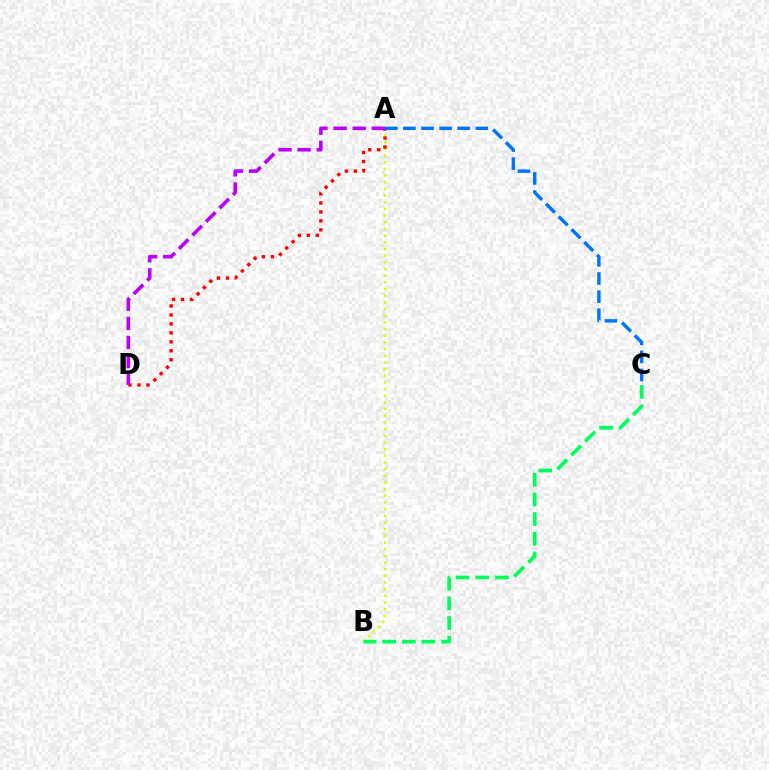{('A', 'B'): [{'color': '#d1ff00', 'line_style': 'dotted', 'thickness': 1.81}], ('B', 'C'): [{'color': '#00ff5c', 'line_style': 'dashed', 'thickness': 2.67}], ('A', 'D'): [{'color': '#ff0000', 'line_style': 'dotted', 'thickness': 2.44}, {'color': '#b900ff', 'line_style': 'dashed', 'thickness': 2.6}], ('A', 'C'): [{'color': '#0074ff', 'line_style': 'dashed', 'thickness': 2.46}]}